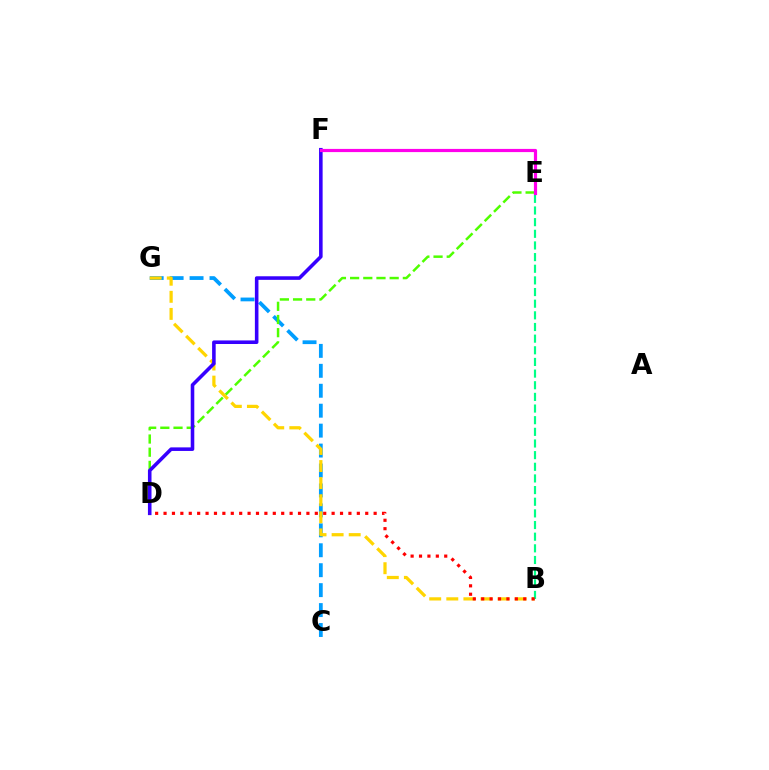{('C', 'G'): [{'color': '#009eff', 'line_style': 'dashed', 'thickness': 2.71}], ('D', 'E'): [{'color': '#4fff00', 'line_style': 'dashed', 'thickness': 1.79}], ('B', 'G'): [{'color': '#ffd500', 'line_style': 'dashed', 'thickness': 2.32}], ('D', 'F'): [{'color': '#3700ff', 'line_style': 'solid', 'thickness': 2.57}], ('B', 'E'): [{'color': '#00ff86', 'line_style': 'dashed', 'thickness': 1.58}], ('B', 'D'): [{'color': '#ff0000', 'line_style': 'dotted', 'thickness': 2.28}], ('E', 'F'): [{'color': '#ff00ed', 'line_style': 'solid', 'thickness': 2.3}]}